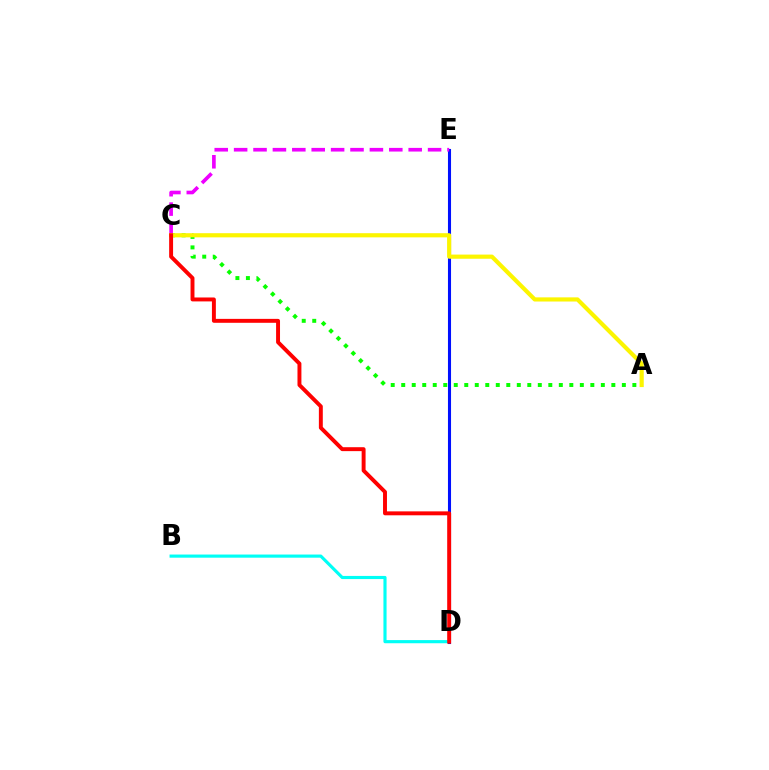{('B', 'D'): [{'color': '#00fff6', 'line_style': 'solid', 'thickness': 2.26}], ('A', 'C'): [{'color': '#08ff00', 'line_style': 'dotted', 'thickness': 2.85}, {'color': '#fcf500', 'line_style': 'solid', 'thickness': 2.99}], ('D', 'E'): [{'color': '#0010ff', 'line_style': 'solid', 'thickness': 2.22}], ('C', 'E'): [{'color': '#ee00ff', 'line_style': 'dashed', 'thickness': 2.63}], ('C', 'D'): [{'color': '#ff0000', 'line_style': 'solid', 'thickness': 2.83}]}